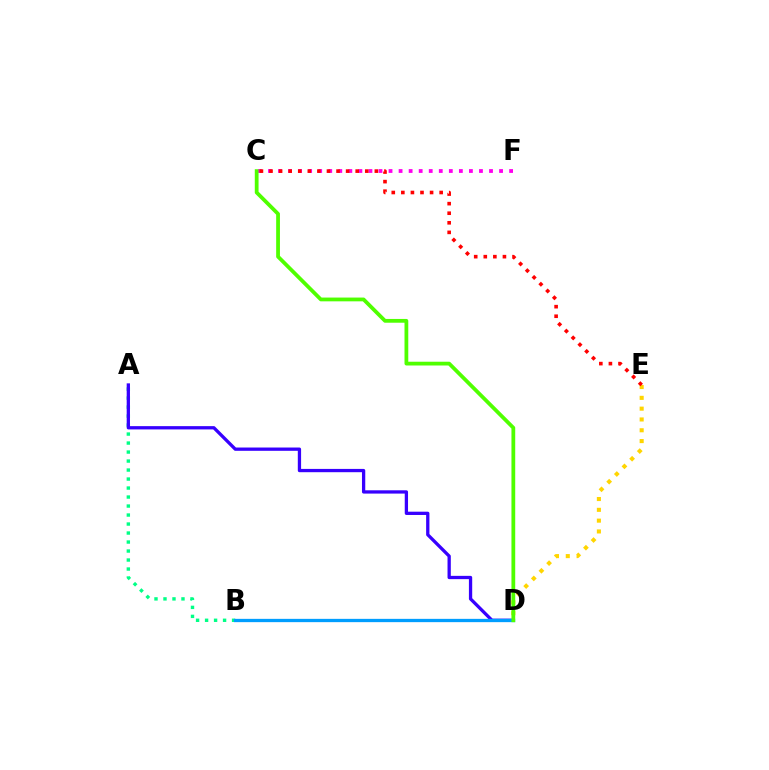{('C', 'F'): [{'color': '#ff00ed', 'line_style': 'dotted', 'thickness': 2.73}], ('D', 'E'): [{'color': '#ffd500', 'line_style': 'dotted', 'thickness': 2.94}], ('A', 'B'): [{'color': '#00ff86', 'line_style': 'dotted', 'thickness': 2.44}], ('A', 'D'): [{'color': '#3700ff', 'line_style': 'solid', 'thickness': 2.37}], ('C', 'E'): [{'color': '#ff0000', 'line_style': 'dotted', 'thickness': 2.6}], ('B', 'D'): [{'color': '#009eff', 'line_style': 'solid', 'thickness': 2.37}], ('C', 'D'): [{'color': '#4fff00', 'line_style': 'solid', 'thickness': 2.72}]}